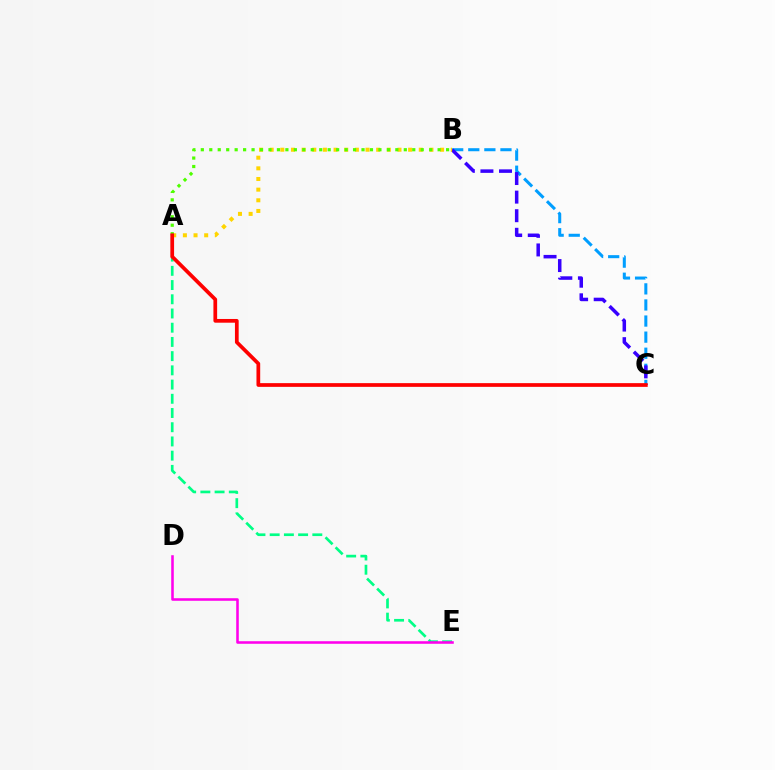{('B', 'C'): [{'color': '#009eff', 'line_style': 'dashed', 'thickness': 2.19}, {'color': '#3700ff', 'line_style': 'dashed', 'thickness': 2.52}], ('A', 'E'): [{'color': '#00ff86', 'line_style': 'dashed', 'thickness': 1.93}], ('D', 'E'): [{'color': '#ff00ed', 'line_style': 'solid', 'thickness': 1.84}], ('A', 'B'): [{'color': '#ffd500', 'line_style': 'dotted', 'thickness': 2.89}, {'color': '#4fff00', 'line_style': 'dotted', 'thickness': 2.3}], ('A', 'C'): [{'color': '#ff0000', 'line_style': 'solid', 'thickness': 2.68}]}